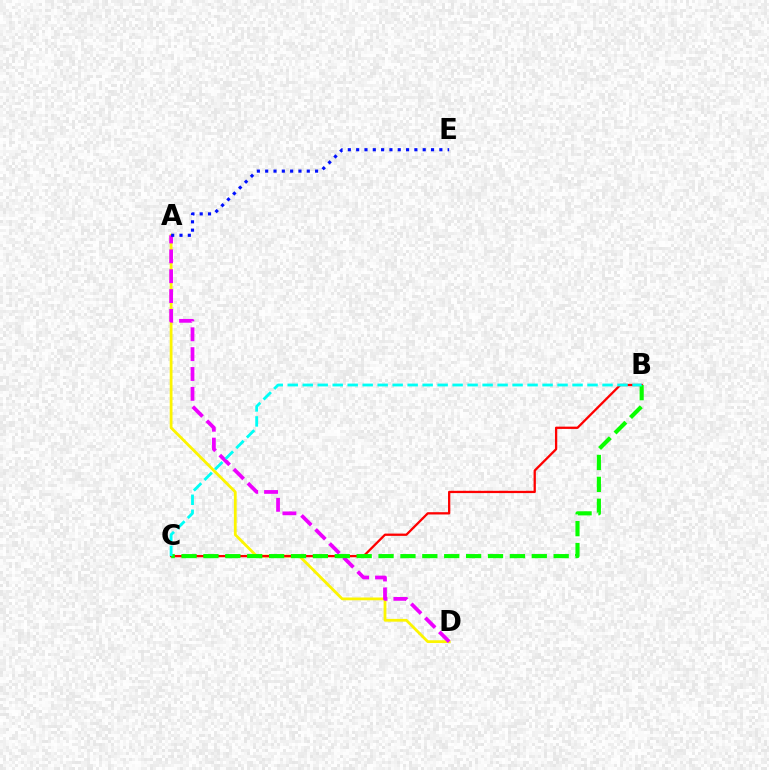{('A', 'D'): [{'color': '#fcf500', 'line_style': 'solid', 'thickness': 2.0}, {'color': '#ee00ff', 'line_style': 'dashed', 'thickness': 2.7}], ('A', 'E'): [{'color': '#0010ff', 'line_style': 'dotted', 'thickness': 2.26}], ('B', 'C'): [{'color': '#ff0000', 'line_style': 'solid', 'thickness': 1.65}, {'color': '#08ff00', 'line_style': 'dashed', 'thickness': 2.97}, {'color': '#00fff6', 'line_style': 'dashed', 'thickness': 2.04}]}